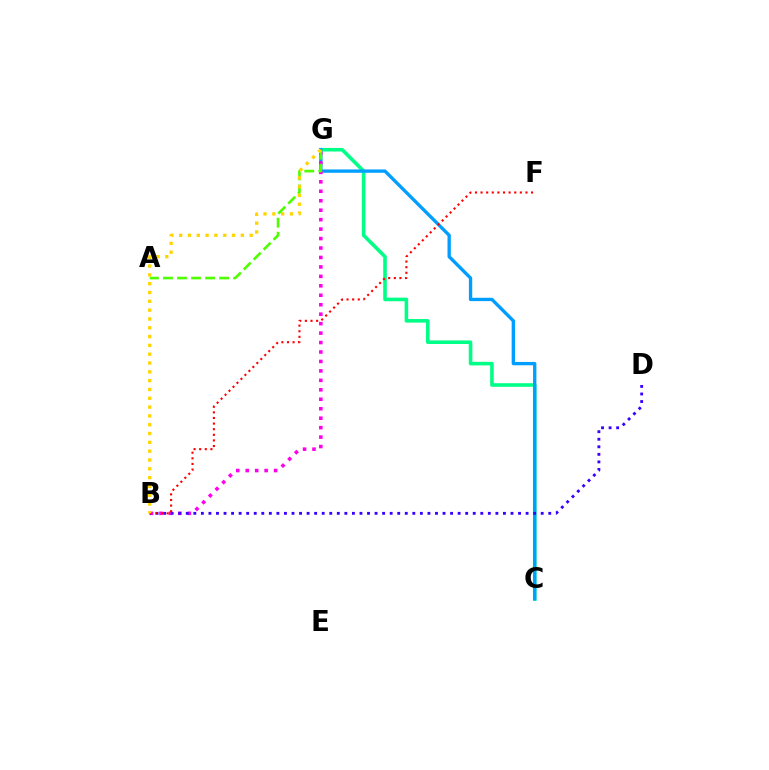{('C', 'G'): [{'color': '#00ff86', 'line_style': 'solid', 'thickness': 2.58}, {'color': '#009eff', 'line_style': 'solid', 'thickness': 2.4}], ('B', 'G'): [{'color': '#ff00ed', 'line_style': 'dotted', 'thickness': 2.57}, {'color': '#ffd500', 'line_style': 'dotted', 'thickness': 2.39}], ('B', 'D'): [{'color': '#3700ff', 'line_style': 'dotted', 'thickness': 2.05}], ('A', 'G'): [{'color': '#4fff00', 'line_style': 'dashed', 'thickness': 1.91}], ('B', 'F'): [{'color': '#ff0000', 'line_style': 'dotted', 'thickness': 1.53}]}